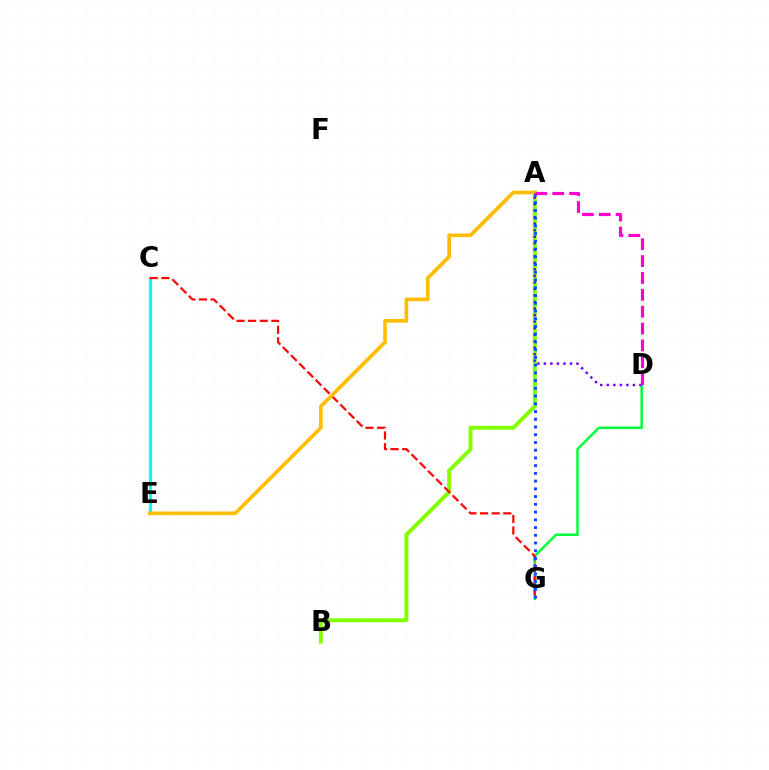{('D', 'G'): [{'color': '#00ff39', 'line_style': 'solid', 'thickness': 1.8}], ('C', 'E'): [{'color': '#00fff6', 'line_style': 'solid', 'thickness': 2.28}], ('A', 'B'): [{'color': '#84ff00', 'line_style': 'solid', 'thickness': 2.84}], ('C', 'G'): [{'color': '#ff0000', 'line_style': 'dashed', 'thickness': 1.58}], ('A', 'D'): [{'color': '#7200ff', 'line_style': 'dotted', 'thickness': 1.77}, {'color': '#ff00cf', 'line_style': 'dashed', 'thickness': 2.29}], ('A', 'E'): [{'color': '#ffbd00', 'line_style': 'solid', 'thickness': 2.65}], ('A', 'G'): [{'color': '#004bff', 'line_style': 'dotted', 'thickness': 2.1}]}